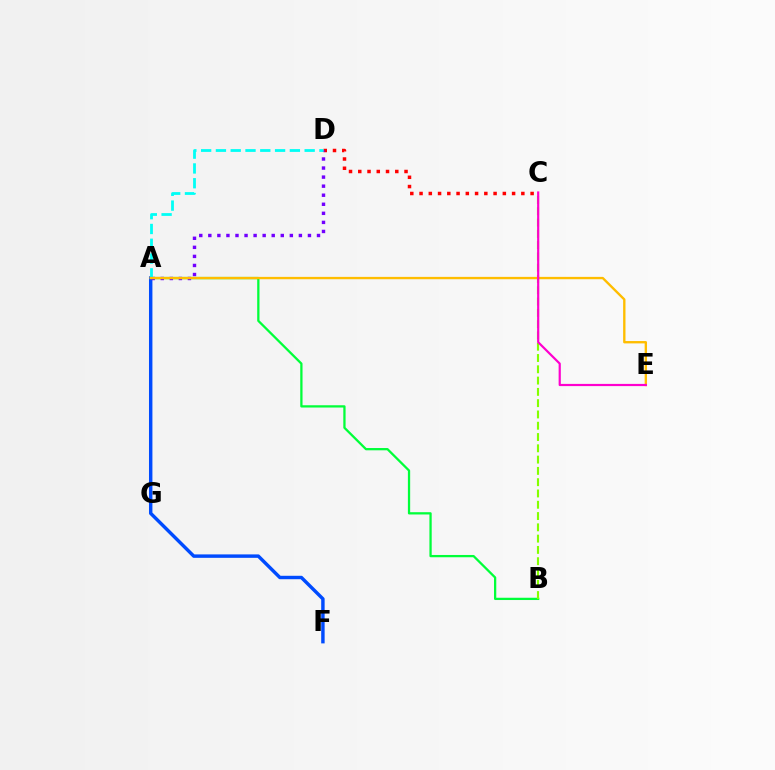{('C', 'D'): [{'color': '#ff0000', 'line_style': 'dotted', 'thickness': 2.51}], ('A', 'B'): [{'color': '#00ff39', 'line_style': 'solid', 'thickness': 1.64}], ('A', 'F'): [{'color': '#004bff', 'line_style': 'solid', 'thickness': 2.47}], ('A', 'D'): [{'color': '#7200ff', 'line_style': 'dotted', 'thickness': 2.46}, {'color': '#00fff6', 'line_style': 'dashed', 'thickness': 2.01}], ('B', 'C'): [{'color': '#84ff00', 'line_style': 'dashed', 'thickness': 1.53}], ('A', 'E'): [{'color': '#ffbd00', 'line_style': 'solid', 'thickness': 1.69}], ('C', 'E'): [{'color': '#ff00cf', 'line_style': 'solid', 'thickness': 1.58}]}